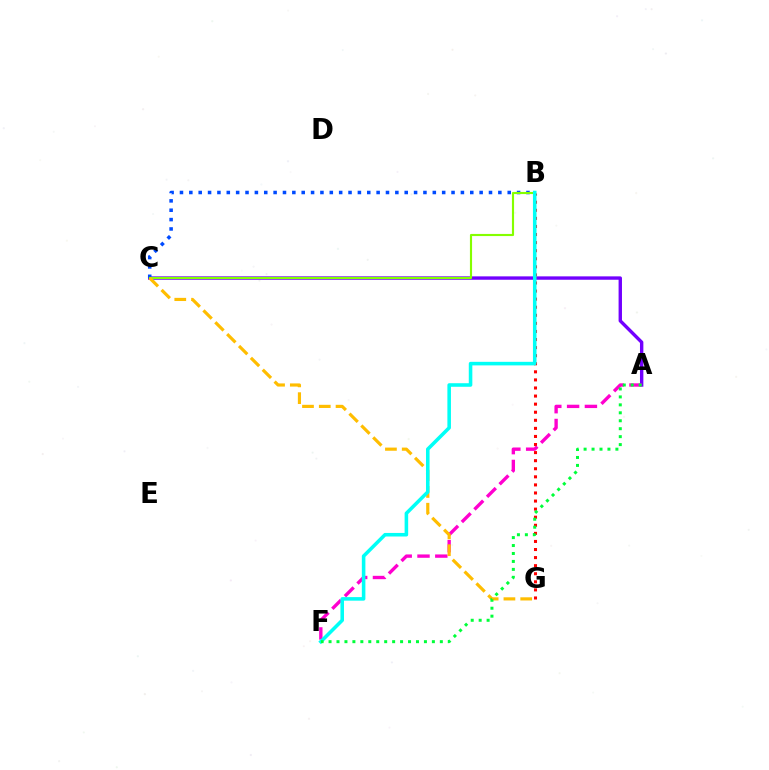{('A', 'C'): [{'color': '#7200ff', 'line_style': 'solid', 'thickness': 2.44}], ('B', 'C'): [{'color': '#004bff', 'line_style': 'dotted', 'thickness': 2.54}, {'color': '#84ff00', 'line_style': 'solid', 'thickness': 1.54}], ('B', 'G'): [{'color': '#ff0000', 'line_style': 'dotted', 'thickness': 2.19}], ('A', 'F'): [{'color': '#ff00cf', 'line_style': 'dashed', 'thickness': 2.42}, {'color': '#00ff39', 'line_style': 'dotted', 'thickness': 2.16}], ('C', 'G'): [{'color': '#ffbd00', 'line_style': 'dashed', 'thickness': 2.28}], ('B', 'F'): [{'color': '#00fff6', 'line_style': 'solid', 'thickness': 2.56}]}